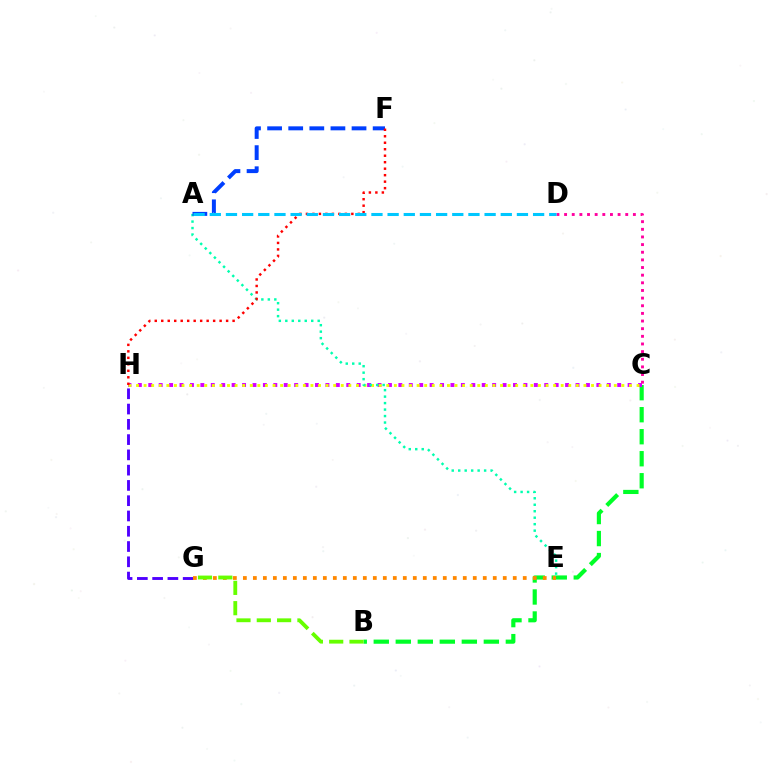{('B', 'C'): [{'color': '#00ff27', 'line_style': 'dashed', 'thickness': 2.99}], ('C', 'H'): [{'color': '#d600ff', 'line_style': 'dotted', 'thickness': 2.83}, {'color': '#eeff00', 'line_style': 'dotted', 'thickness': 2.06}], ('G', 'H'): [{'color': '#4f00ff', 'line_style': 'dashed', 'thickness': 2.08}], ('E', 'G'): [{'color': '#ff8800', 'line_style': 'dotted', 'thickness': 2.72}], ('A', 'E'): [{'color': '#00ffaf', 'line_style': 'dotted', 'thickness': 1.76}], ('A', 'F'): [{'color': '#003fff', 'line_style': 'dashed', 'thickness': 2.87}], ('F', 'H'): [{'color': '#ff0000', 'line_style': 'dotted', 'thickness': 1.76}], ('B', 'G'): [{'color': '#66ff00', 'line_style': 'dashed', 'thickness': 2.76}], ('C', 'D'): [{'color': '#ff00a0', 'line_style': 'dotted', 'thickness': 2.08}], ('A', 'D'): [{'color': '#00c7ff', 'line_style': 'dashed', 'thickness': 2.2}]}